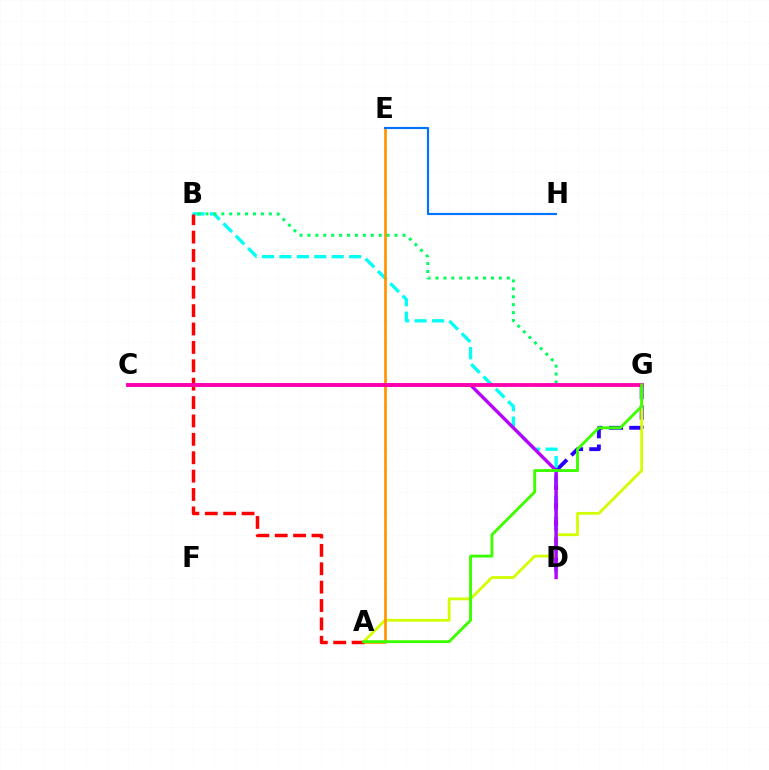{('D', 'G'): [{'color': '#2500ff', 'line_style': 'dashed', 'thickness': 2.78}], ('A', 'G'): [{'color': '#d1ff00', 'line_style': 'solid', 'thickness': 2.01}, {'color': '#3dff00', 'line_style': 'solid', 'thickness': 2.08}], ('B', 'D'): [{'color': '#00fff6', 'line_style': 'dashed', 'thickness': 2.37}], ('C', 'D'): [{'color': '#b900ff', 'line_style': 'solid', 'thickness': 2.42}], ('A', 'E'): [{'color': '#ff9400', 'line_style': 'solid', 'thickness': 1.93}], ('A', 'B'): [{'color': '#ff0000', 'line_style': 'dashed', 'thickness': 2.5}], ('B', 'G'): [{'color': '#00ff5c', 'line_style': 'dotted', 'thickness': 2.15}], ('C', 'G'): [{'color': '#ff00ac', 'line_style': 'solid', 'thickness': 2.76}], ('E', 'H'): [{'color': '#0074ff', 'line_style': 'solid', 'thickness': 1.56}]}